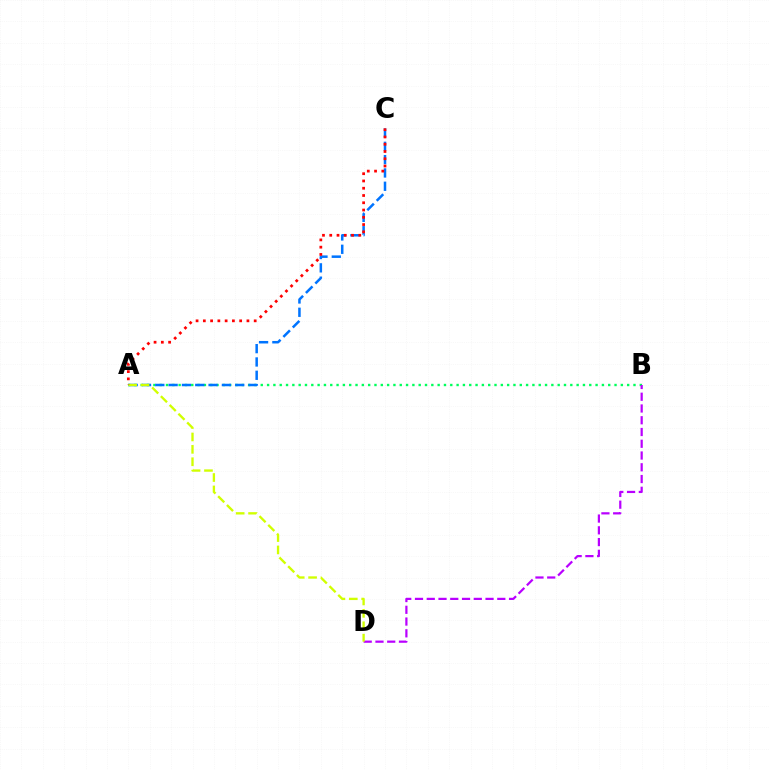{('A', 'B'): [{'color': '#00ff5c', 'line_style': 'dotted', 'thickness': 1.72}], ('A', 'C'): [{'color': '#0074ff', 'line_style': 'dashed', 'thickness': 1.81}, {'color': '#ff0000', 'line_style': 'dotted', 'thickness': 1.97}], ('B', 'D'): [{'color': '#b900ff', 'line_style': 'dashed', 'thickness': 1.6}], ('A', 'D'): [{'color': '#d1ff00', 'line_style': 'dashed', 'thickness': 1.68}]}